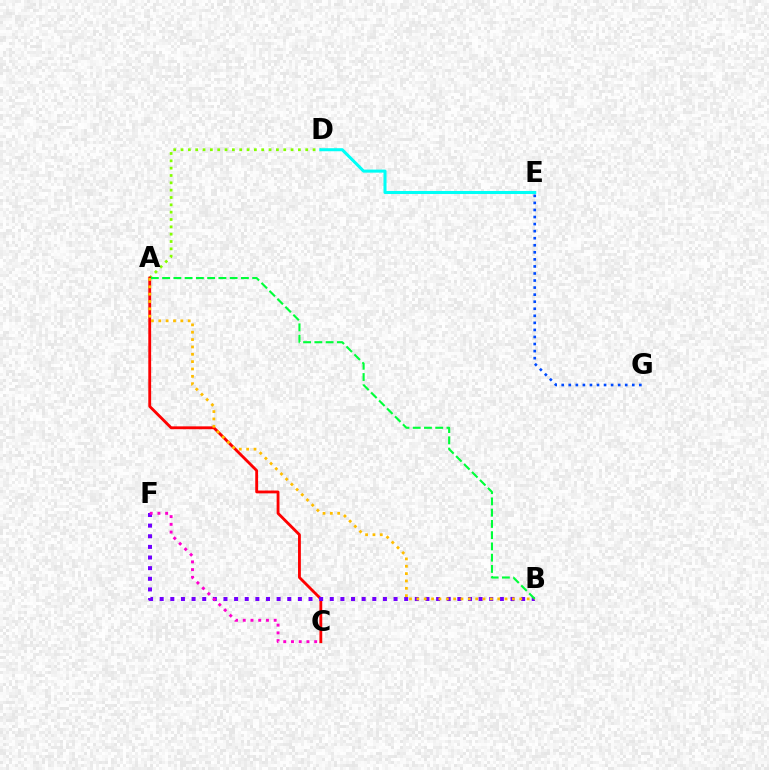{('E', 'G'): [{'color': '#004bff', 'line_style': 'dotted', 'thickness': 1.92}], ('A', 'D'): [{'color': '#84ff00', 'line_style': 'dotted', 'thickness': 1.99}], ('D', 'E'): [{'color': '#00fff6', 'line_style': 'solid', 'thickness': 2.19}], ('A', 'C'): [{'color': '#ff0000', 'line_style': 'solid', 'thickness': 2.04}], ('B', 'F'): [{'color': '#7200ff', 'line_style': 'dotted', 'thickness': 2.89}], ('C', 'F'): [{'color': '#ff00cf', 'line_style': 'dotted', 'thickness': 2.1}], ('A', 'B'): [{'color': '#ffbd00', 'line_style': 'dotted', 'thickness': 2.0}, {'color': '#00ff39', 'line_style': 'dashed', 'thickness': 1.53}]}